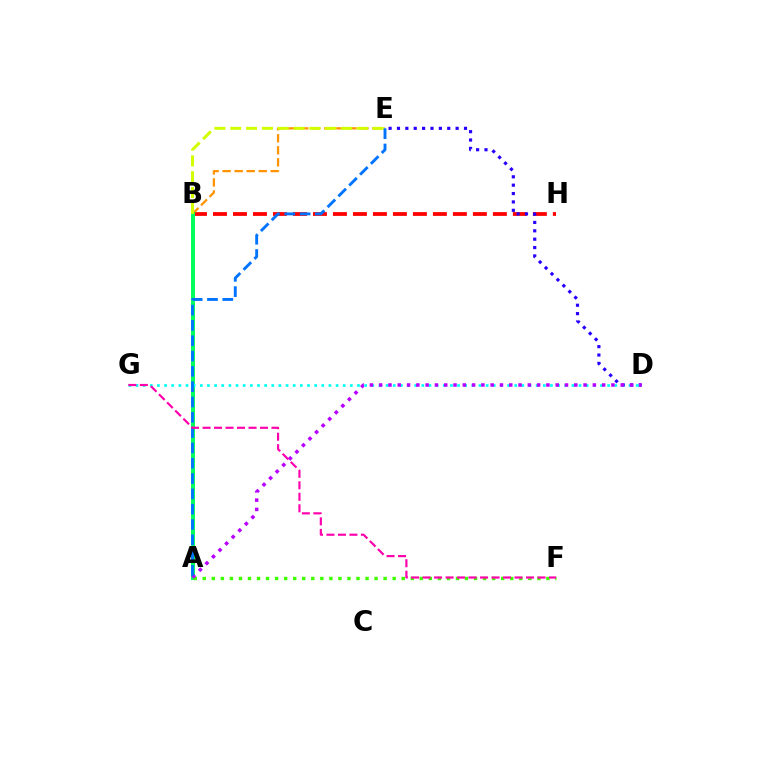{('B', 'H'): [{'color': '#ff0000', 'line_style': 'dashed', 'thickness': 2.72}], ('D', 'E'): [{'color': '#2500ff', 'line_style': 'dotted', 'thickness': 2.28}], ('B', 'E'): [{'color': '#ff9400', 'line_style': 'dashed', 'thickness': 1.64}, {'color': '#d1ff00', 'line_style': 'dashed', 'thickness': 2.15}], ('A', 'B'): [{'color': '#00ff5c', 'line_style': 'solid', 'thickness': 2.84}], ('D', 'G'): [{'color': '#00fff6', 'line_style': 'dotted', 'thickness': 1.94}], ('A', 'F'): [{'color': '#3dff00', 'line_style': 'dotted', 'thickness': 2.46}], ('A', 'D'): [{'color': '#b900ff', 'line_style': 'dotted', 'thickness': 2.52}], ('A', 'E'): [{'color': '#0074ff', 'line_style': 'dashed', 'thickness': 2.08}], ('F', 'G'): [{'color': '#ff00ac', 'line_style': 'dashed', 'thickness': 1.56}]}